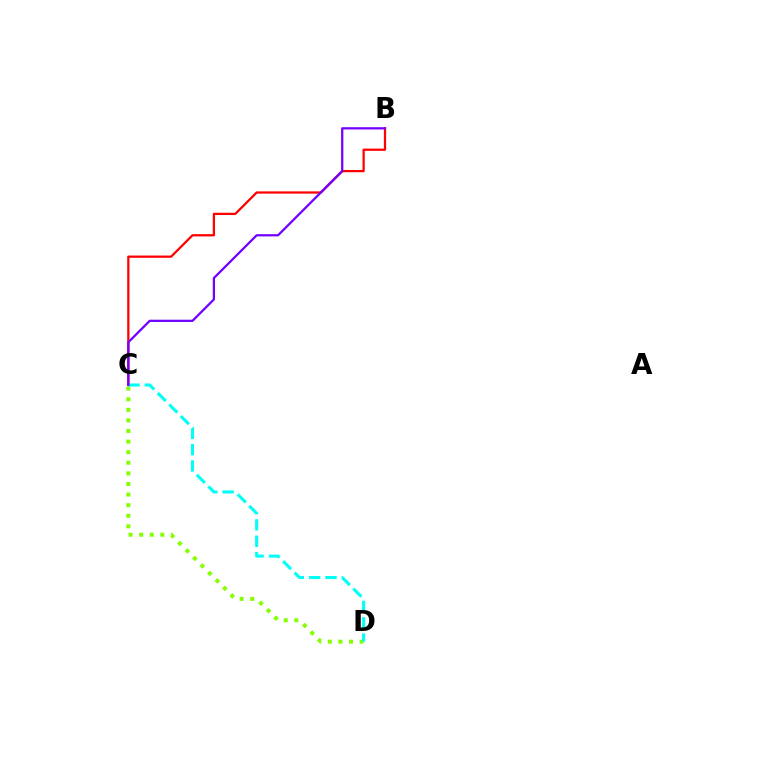{('C', 'D'): [{'color': '#84ff00', 'line_style': 'dotted', 'thickness': 2.88}, {'color': '#00fff6', 'line_style': 'dashed', 'thickness': 2.22}], ('B', 'C'): [{'color': '#ff0000', 'line_style': 'solid', 'thickness': 1.63}, {'color': '#7200ff', 'line_style': 'solid', 'thickness': 1.62}]}